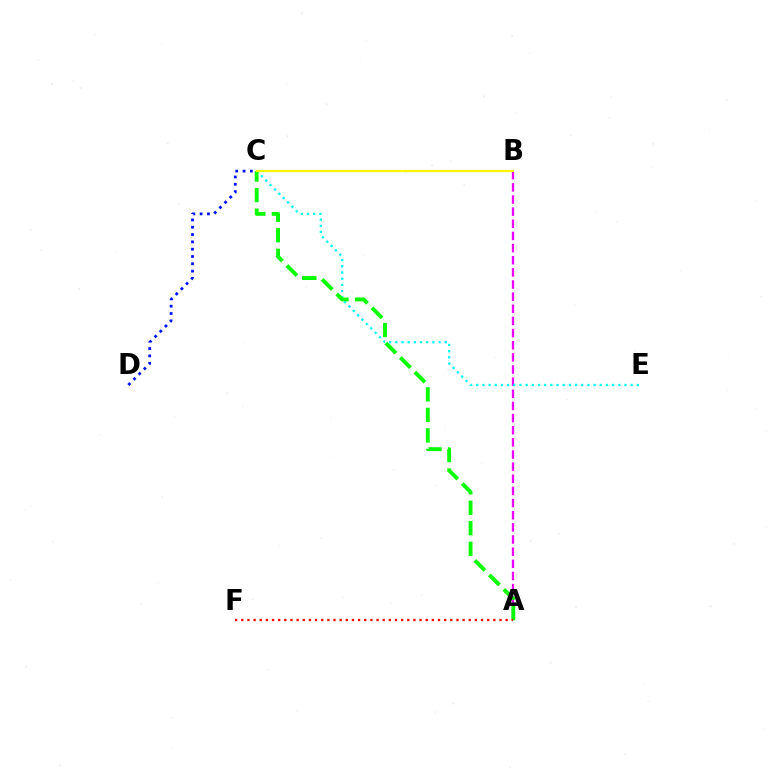{('A', 'B'): [{'color': '#ee00ff', 'line_style': 'dashed', 'thickness': 1.65}], ('C', 'E'): [{'color': '#00fff6', 'line_style': 'dotted', 'thickness': 1.68}], ('A', 'C'): [{'color': '#08ff00', 'line_style': 'dashed', 'thickness': 2.79}], ('A', 'F'): [{'color': '#ff0000', 'line_style': 'dotted', 'thickness': 1.67}], ('C', 'D'): [{'color': '#0010ff', 'line_style': 'dotted', 'thickness': 1.99}], ('B', 'C'): [{'color': '#fcf500', 'line_style': 'solid', 'thickness': 1.64}]}